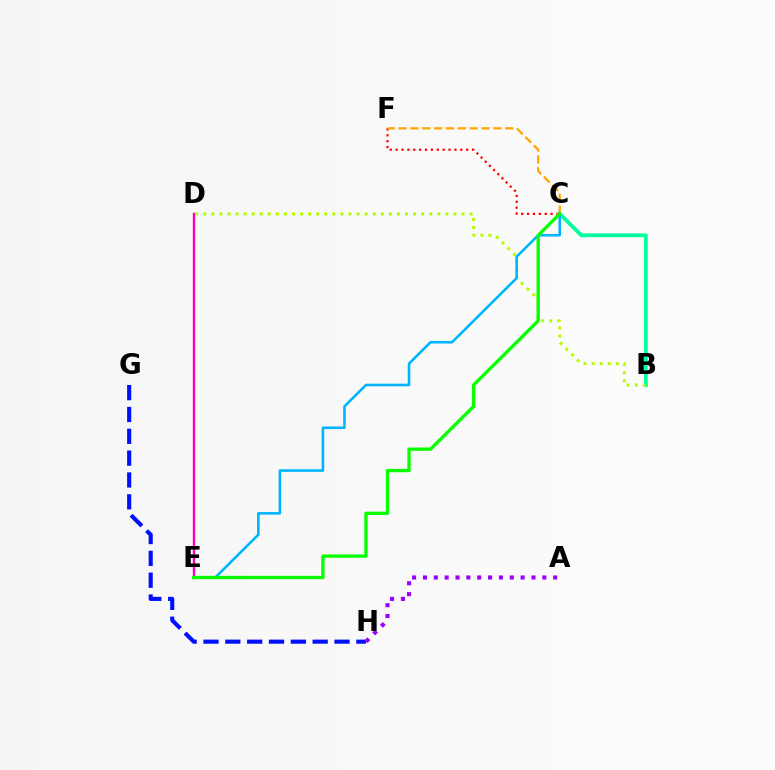{('D', 'E'): [{'color': '#ff00bd', 'line_style': 'solid', 'thickness': 1.73}], ('C', 'F'): [{'color': '#ff0000', 'line_style': 'dotted', 'thickness': 1.6}, {'color': '#ffa500', 'line_style': 'dashed', 'thickness': 1.61}], ('G', 'H'): [{'color': '#0010ff', 'line_style': 'dashed', 'thickness': 2.97}], ('B', 'C'): [{'color': '#00ff9d', 'line_style': 'solid', 'thickness': 2.74}], ('B', 'D'): [{'color': '#b3ff00', 'line_style': 'dotted', 'thickness': 2.19}], ('C', 'E'): [{'color': '#00b5ff', 'line_style': 'solid', 'thickness': 1.86}, {'color': '#08ff00', 'line_style': 'solid', 'thickness': 2.39}], ('A', 'H'): [{'color': '#9b00ff', 'line_style': 'dotted', 'thickness': 2.95}]}